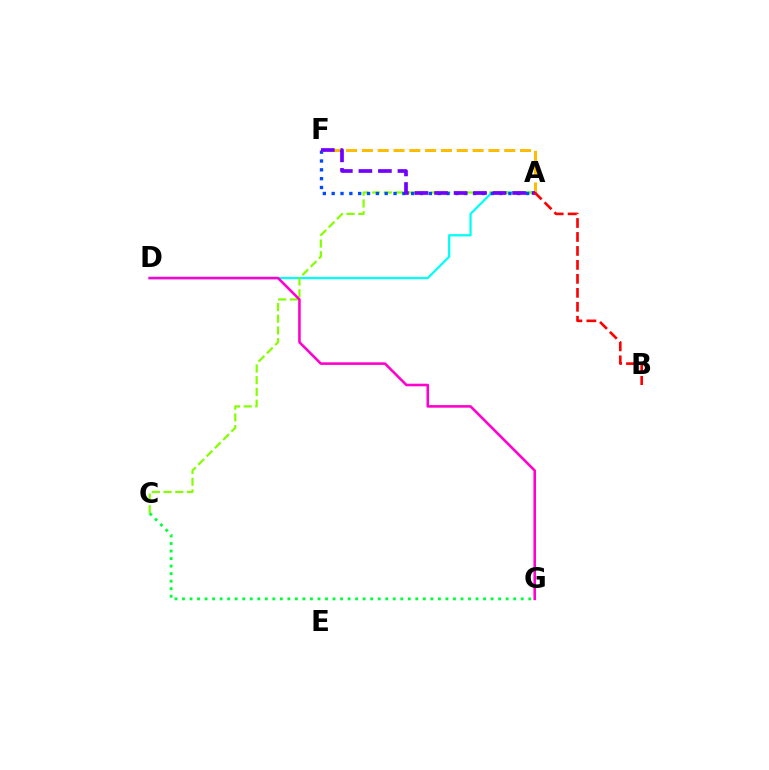{('A', 'D'): [{'color': '#00fff6', 'line_style': 'solid', 'thickness': 1.63}], ('A', 'C'): [{'color': '#84ff00', 'line_style': 'dashed', 'thickness': 1.59}], ('D', 'G'): [{'color': '#ff00cf', 'line_style': 'solid', 'thickness': 1.86}], ('A', 'F'): [{'color': '#004bff', 'line_style': 'dotted', 'thickness': 2.4}, {'color': '#ffbd00', 'line_style': 'dashed', 'thickness': 2.15}, {'color': '#7200ff', 'line_style': 'dashed', 'thickness': 2.65}], ('C', 'G'): [{'color': '#00ff39', 'line_style': 'dotted', 'thickness': 2.05}], ('A', 'B'): [{'color': '#ff0000', 'line_style': 'dashed', 'thickness': 1.9}]}